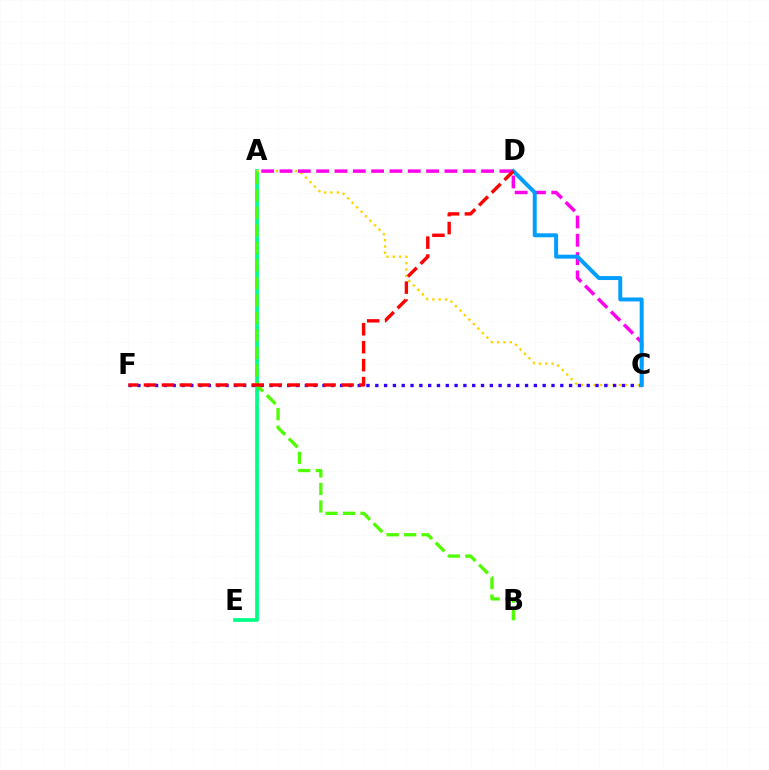{('A', 'E'): [{'color': '#00ff86', 'line_style': 'solid', 'thickness': 2.7}], ('A', 'C'): [{'color': '#ffd500', 'line_style': 'dotted', 'thickness': 1.72}, {'color': '#ff00ed', 'line_style': 'dashed', 'thickness': 2.49}], ('A', 'B'): [{'color': '#4fff00', 'line_style': 'dashed', 'thickness': 2.38}], ('C', 'F'): [{'color': '#3700ff', 'line_style': 'dotted', 'thickness': 2.39}], ('C', 'D'): [{'color': '#009eff', 'line_style': 'solid', 'thickness': 2.85}], ('D', 'F'): [{'color': '#ff0000', 'line_style': 'dashed', 'thickness': 2.44}]}